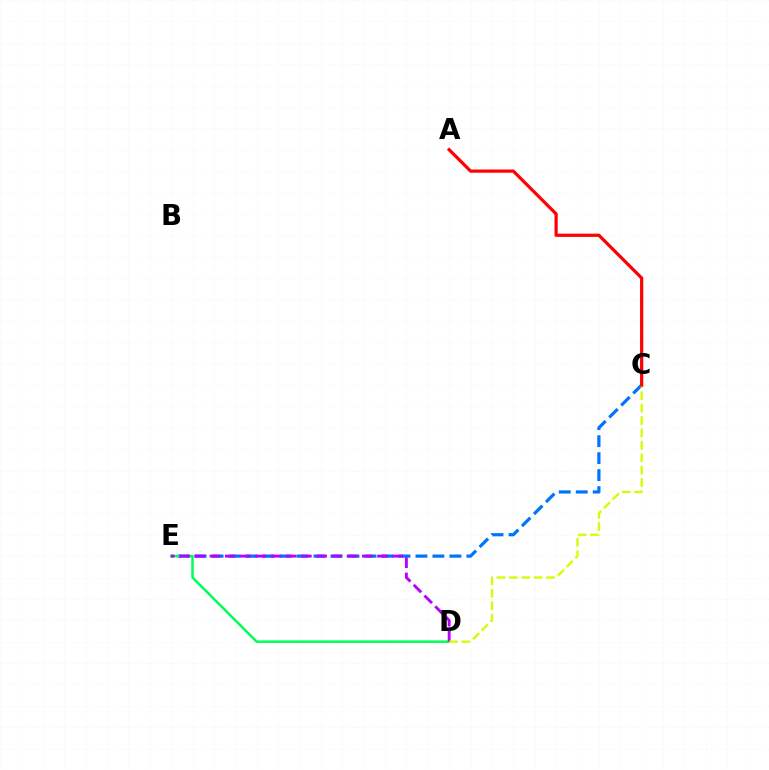{('C', 'E'): [{'color': '#0074ff', 'line_style': 'dashed', 'thickness': 2.31}], ('D', 'E'): [{'color': '#00ff5c', 'line_style': 'solid', 'thickness': 1.82}, {'color': '#b900ff', 'line_style': 'dashed', 'thickness': 2.07}], ('C', 'D'): [{'color': '#d1ff00', 'line_style': 'dashed', 'thickness': 1.68}], ('A', 'C'): [{'color': '#ff0000', 'line_style': 'solid', 'thickness': 2.32}]}